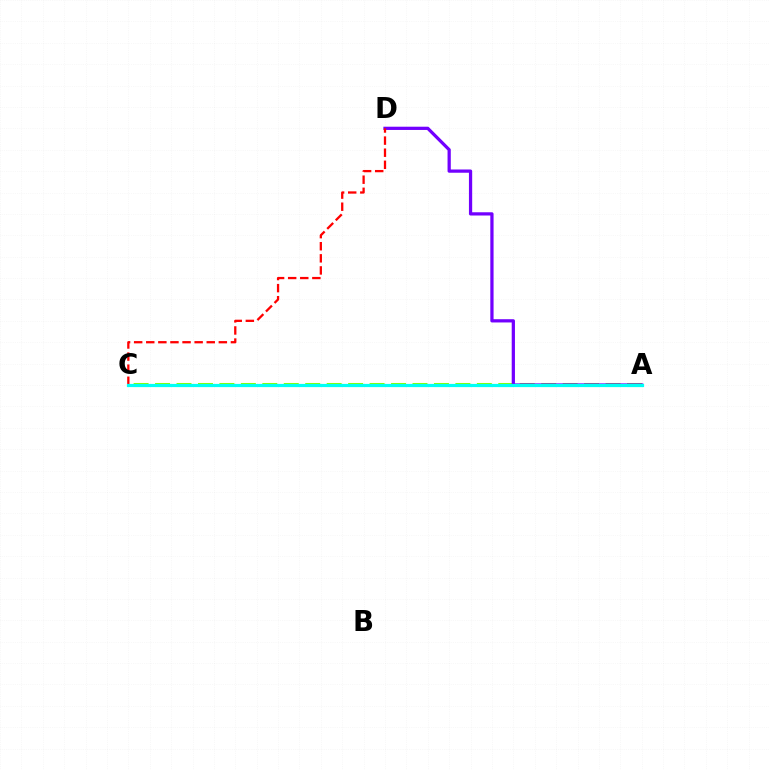{('A', 'C'): [{'color': '#84ff00', 'line_style': 'dashed', 'thickness': 2.91}, {'color': '#00fff6', 'line_style': 'solid', 'thickness': 2.3}], ('A', 'D'): [{'color': '#7200ff', 'line_style': 'solid', 'thickness': 2.34}], ('C', 'D'): [{'color': '#ff0000', 'line_style': 'dashed', 'thickness': 1.64}]}